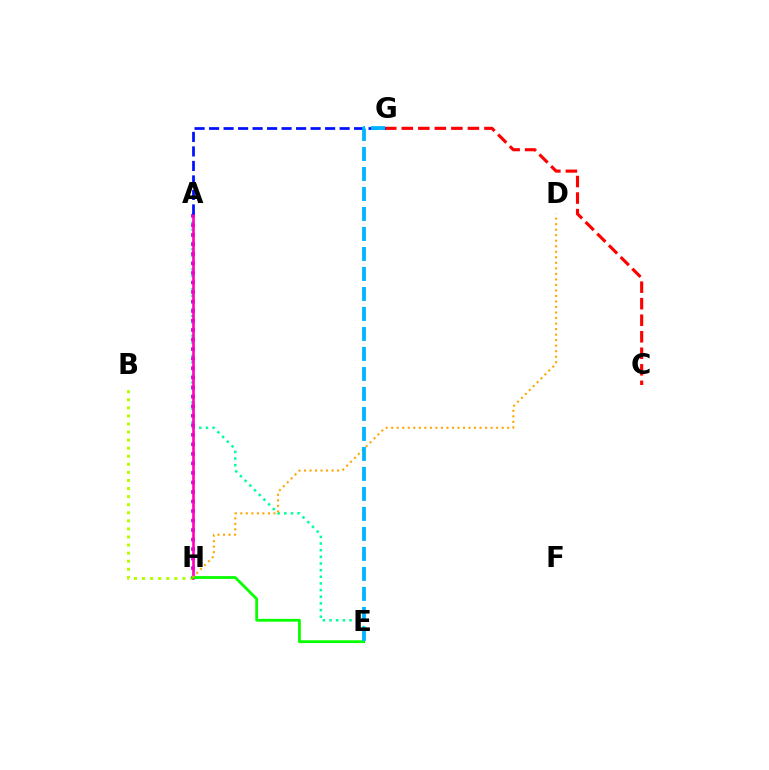{('B', 'H'): [{'color': '#b3ff00', 'line_style': 'dotted', 'thickness': 2.19}], ('A', 'E'): [{'color': '#00ff9d', 'line_style': 'dotted', 'thickness': 1.81}], ('A', 'H'): [{'color': '#9b00ff', 'line_style': 'dotted', 'thickness': 2.59}, {'color': '#ff00bd', 'line_style': 'solid', 'thickness': 1.9}], ('C', 'G'): [{'color': '#ff0000', 'line_style': 'dashed', 'thickness': 2.25}], ('A', 'G'): [{'color': '#0010ff', 'line_style': 'dashed', 'thickness': 1.97}], ('E', 'H'): [{'color': '#08ff00', 'line_style': 'solid', 'thickness': 2.01}], ('D', 'H'): [{'color': '#ffa500', 'line_style': 'dotted', 'thickness': 1.5}], ('E', 'G'): [{'color': '#00b5ff', 'line_style': 'dashed', 'thickness': 2.72}]}